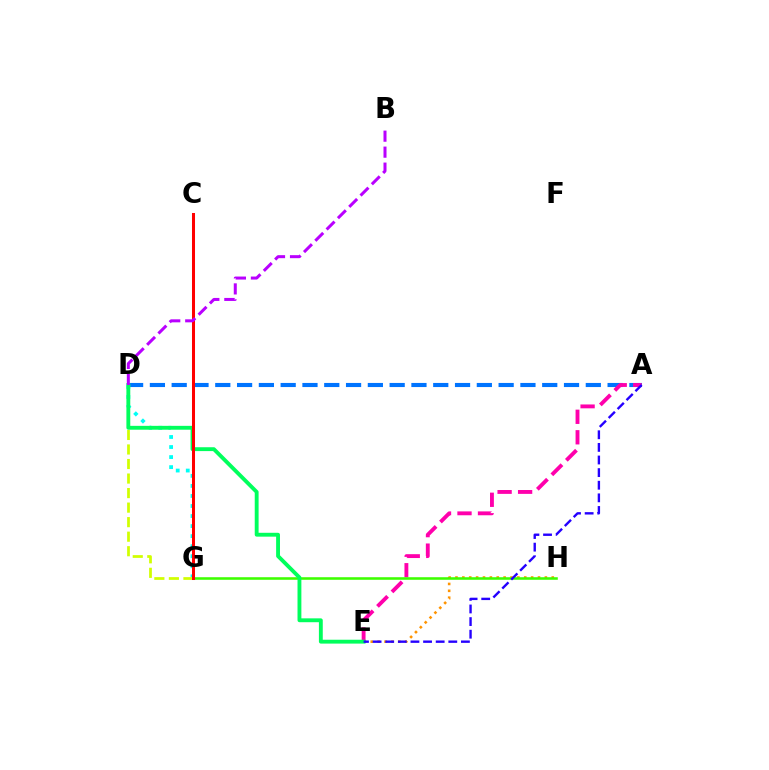{('E', 'H'): [{'color': '#ff9400', 'line_style': 'dotted', 'thickness': 1.87}], ('A', 'D'): [{'color': '#0074ff', 'line_style': 'dashed', 'thickness': 2.96}], ('A', 'E'): [{'color': '#ff00ac', 'line_style': 'dashed', 'thickness': 2.78}, {'color': '#2500ff', 'line_style': 'dashed', 'thickness': 1.71}], ('G', 'H'): [{'color': '#3dff00', 'line_style': 'solid', 'thickness': 1.85}], ('D', 'G'): [{'color': '#00fff6', 'line_style': 'dotted', 'thickness': 2.73}, {'color': '#d1ff00', 'line_style': 'dashed', 'thickness': 1.97}], ('D', 'E'): [{'color': '#00ff5c', 'line_style': 'solid', 'thickness': 2.78}], ('C', 'G'): [{'color': '#ff0000', 'line_style': 'solid', 'thickness': 2.17}], ('B', 'D'): [{'color': '#b900ff', 'line_style': 'dashed', 'thickness': 2.17}]}